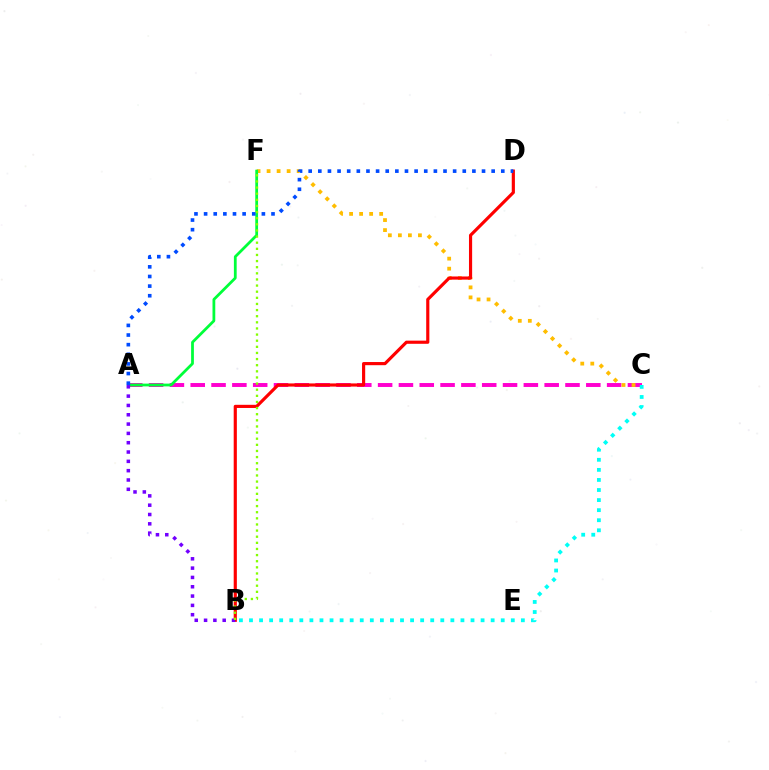{('A', 'C'): [{'color': '#ff00cf', 'line_style': 'dashed', 'thickness': 2.83}], ('B', 'C'): [{'color': '#00fff6', 'line_style': 'dotted', 'thickness': 2.74}], ('C', 'F'): [{'color': '#ffbd00', 'line_style': 'dotted', 'thickness': 2.72}], ('B', 'D'): [{'color': '#ff0000', 'line_style': 'solid', 'thickness': 2.27}], ('A', 'F'): [{'color': '#00ff39', 'line_style': 'solid', 'thickness': 2.0}], ('A', 'D'): [{'color': '#004bff', 'line_style': 'dotted', 'thickness': 2.62}], ('A', 'B'): [{'color': '#7200ff', 'line_style': 'dotted', 'thickness': 2.53}], ('B', 'F'): [{'color': '#84ff00', 'line_style': 'dotted', 'thickness': 1.66}]}